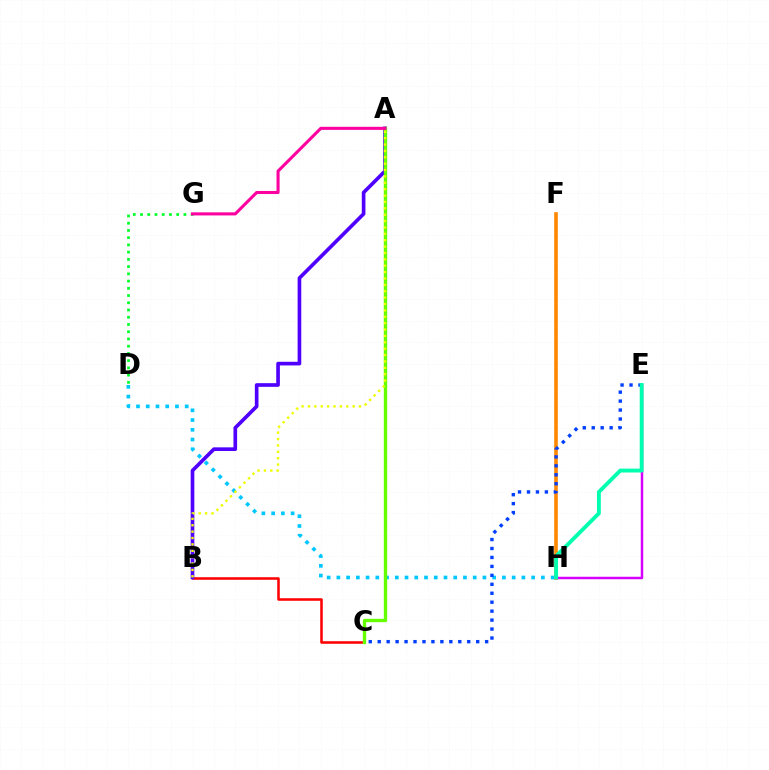{('D', 'H'): [{'color': '#00c7ff', 'line_style': 'dotted', 'thickness': 2.65}], ('D', 'G'): [{'color': '#00ff27', 'line_style': 'dotted', 'thickness': 1.97}], ('F', 'H'): [{'color': '#ff8800', 'line_style': 'solid', 'thickness': 2.61}], ('B', 'C'): [{'color': '#ff0000', 'line_style': 'solid', 'thickness': 1.83}], ('A', 'B'): [{'color': '#4f00ff', 'line_style': 'solid', 'thickness': 2.63}, {'color': '#eeff00', 'line_style': 'dotted', 'thickness': 1.73}], ('A', 'C'): [{'color': '#66ff00', 'line_style': 'solid', 'thickness': 2.42}], ('C', 'E'): [{'color': '#003fff', 'line_style': 'dotted', 'thickness': 2.43}], ('E', 'H'): [{'color': '#d600ff', 'line_style': 'solid', 'thickness': 1.79}, {'color': '#00ffaf', 'line_style': 'solid', 'thickness': 2.79}], ('A', 'G'): [{'color': '#ff00a0', 'line_style': 'solid', 'thickness': 2.21}]}